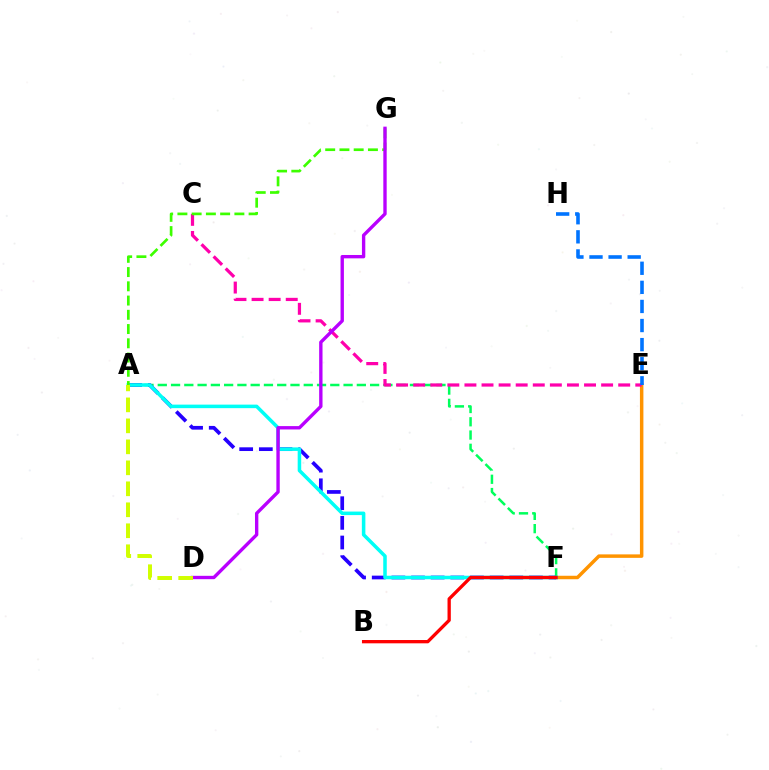{('E', 'F'): [{'color': '#ff9400', 'line_style': 'solid', 'thickness': 2.5}], ('A', 'F'): [{'color': '#00ff5c', 'line_style': 'dashed', 'thickness': 1.8}, {'color': '#2500ff', 'line_style': 'dashed', 'thickness': 2.67}, {'color': '#00fff6', 'line_style': 'solid', 'thickness': 2.54}], ('C', 'E'): [{'color': '#ff00ac', 'line_style': 'dashed', 'thickness': 2.32}], ('E', 'H'): [{'color': '#0074ff', 'line_style': 'dashed', 'thickness': 2.59}], ('A', 'G'): [{'color': '#3dff00', 'line_style': 'dashed', 'thickness': 1.94}], ('B', 'F'): [{'color': '#ff0000', 'line_style': 'solid', 'thickness': 2.38}], ('D', 'G'): [{'color': '#b900ff', 'line_style': 'solid', 'thickness': 2.42}], ('A', 'D'): [{'color': '#d1ff00', 'line_style': 'dashed', 'thickness': 2.85}]}